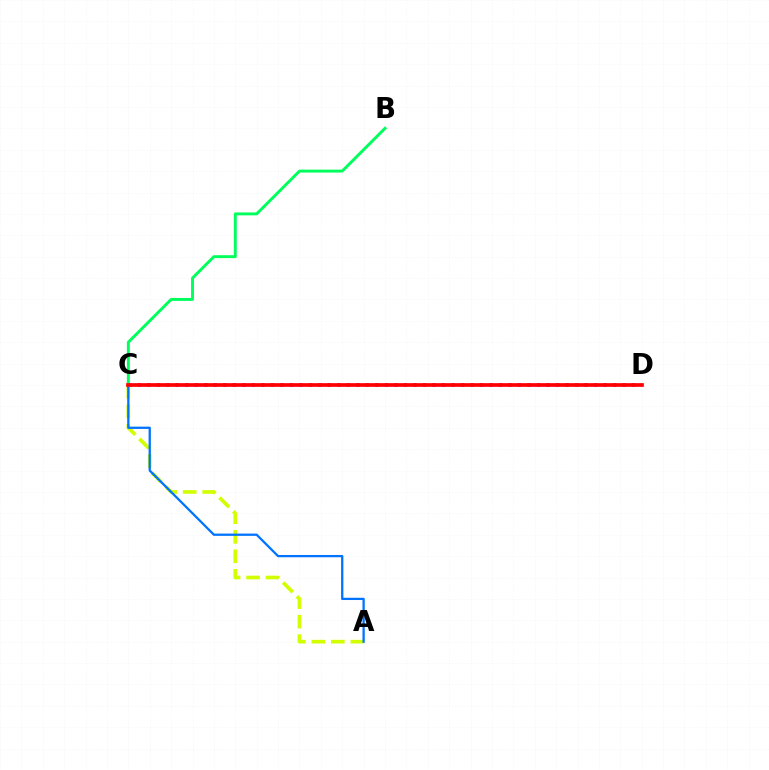{('A', 'C'): [{'color': '#d1ff00', 'line_style': 'dashed', 'thickness': 2.65}, {'color': '#0074ff', 'line_style': 'solid', 'thickness': 1.64}], ('C', 'D'): [{'color': '#b900ff', 'line_style': 'dotted', 'thickness': 2.58}, {'color': '#ff0000', 'line_style': 'solid', 'thickness': 2.65}], ('B', 'C'): [{'color': '#00ff5c', 'line_style': 'solid', 'thickness': 2.1}]}